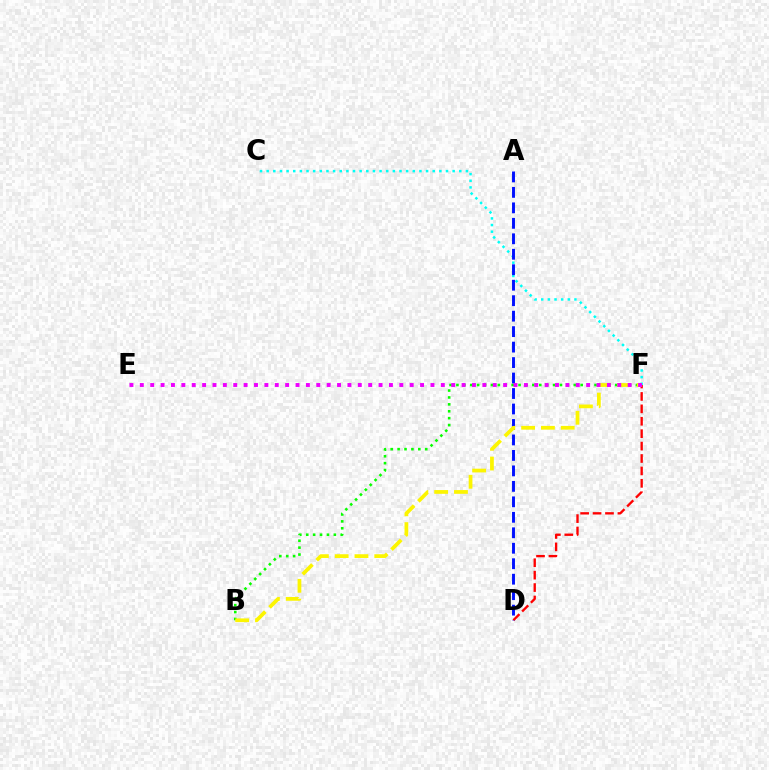{('D', 'F'): [{'color': '#ff0000', 'line_style': 'dashed', 'thickness': 1.69}], ('B', 'F'): [{'color': '#08ff00', 'line_style': 'dotted', 'thickness': 1.88}, {'color': '#fcf500', 'line_style': 'dashed', 'thickness': 2.69}], ('C', 'F'): [{'color': '#00fff6', 'line_style': 'dotted', 'thickness': 1.8}], ('A', 'D'): [{'color': '#0010ff', 'line_style': 'dashed', 'thickness': 2.1}], ('E', 'F'): [{'color': '#ee00ff', 'line_style': 'dotted', 'thickness': 2.82}]}